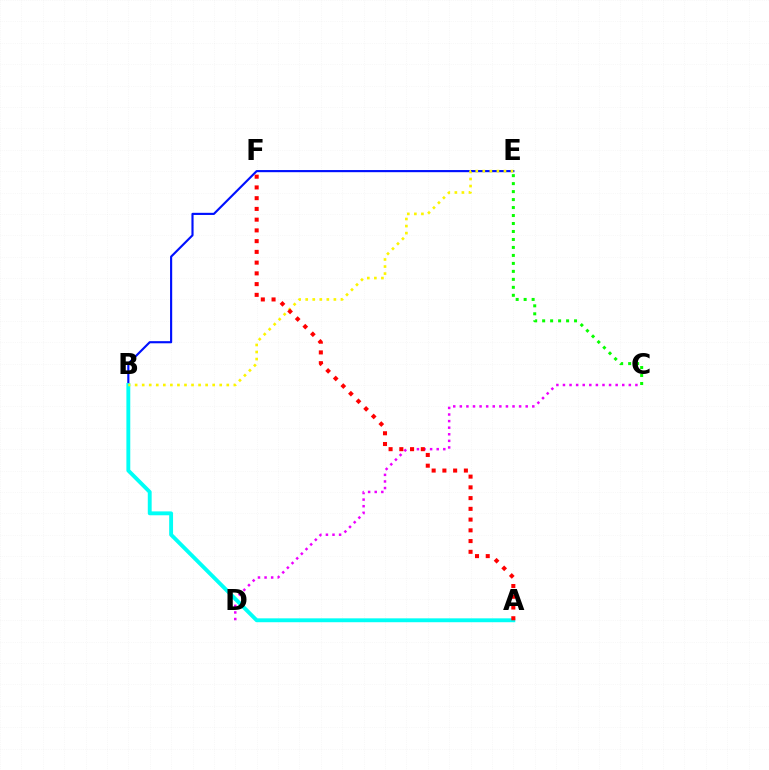{('B', 'E'): [{'color': '#0010ff', 'line_style': 'solid', 'thickness': 1.54}, {'color': '#fcf500', 'line_style': 'dotted', 'thickness': 1.92}], ('C', 'D'): [{'color': '#ee00ff', 'line_style': 'dotted', 'thickness': 1.79}], ('A', 'B'): [{'color': '#00fff6', 'line_style': 'solid', 'thickness': 2.79}], ('C', 'E'): [{'color': '#08ff00', 'line_style': 'dotted', 'thickness': 2.17}], ('A', 'F'): [{'color': '#ff0000', 'line_style': 'dotted', 'thickness': 2.92}]}